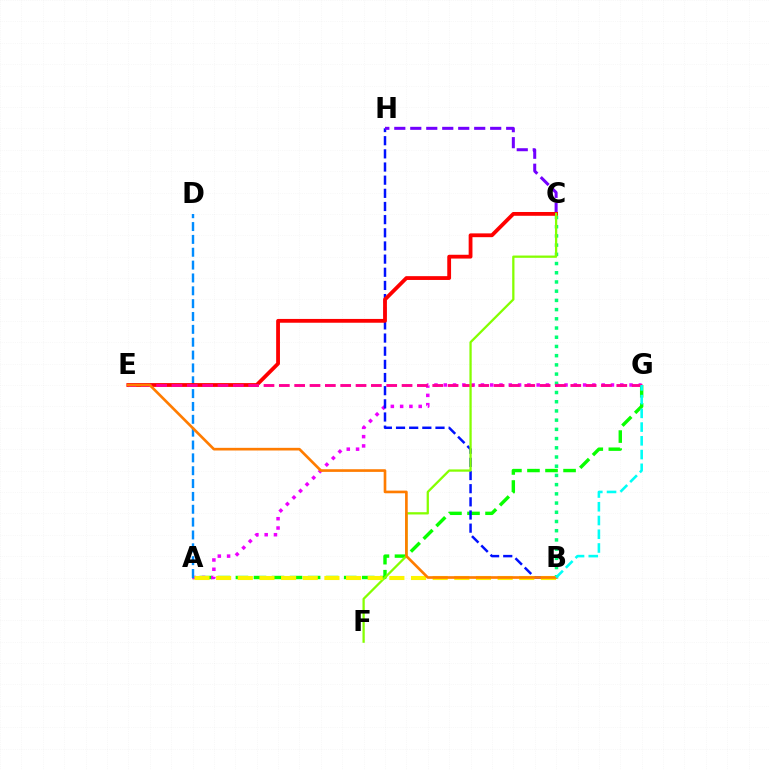{('A', 'G'): [{'color': '#08ff00', 'line_style': 'dashed', 'thickness': 2.45}, {'color': '#ee00ff', 'line_style': 'dotted', 'thickness': 2.52}], ('B', 'H'): [{'color': '#0010ff', 'line_style': 'dashed', 'thickness': 1.79}], ('C', 'H'): [{'color': '#7200ff', 'line_style': 'dashed', 'thickness': 2.17}], ('B', 'C'): [{'color': '#00ff74', 'line_style': 'dotted', 'thickness': 2.5}], ('A', 'D'): [{'color': '#008cff', 'line_style': 'dashed', 'thickness': 1.75}], ('C', 'E'): [{'color': '#ff0000', 'line_style': 'solid', 'thickness': 2.74}], ('E', 'G'): [{'color': '#ff0094', 'line_style': 'dashed', 'thickness': 2.08}], ('C', 'F'): [{'color': '#84ff00', 'line_style': 'solid', 'thickness': 1.64}], ('A', 'B'): [{'color': '#fcf500', 'line_style': 'dashed', 'thickness': 2.94}], ('B', 'E'): [{'color': '#ff7c00', 'line_style': 'solid', 'thickness': 1.91}], ('B', 'G'): [{'color': '#00fff6', 'line_style': 'dashed', 'thickness': 1.87}]}